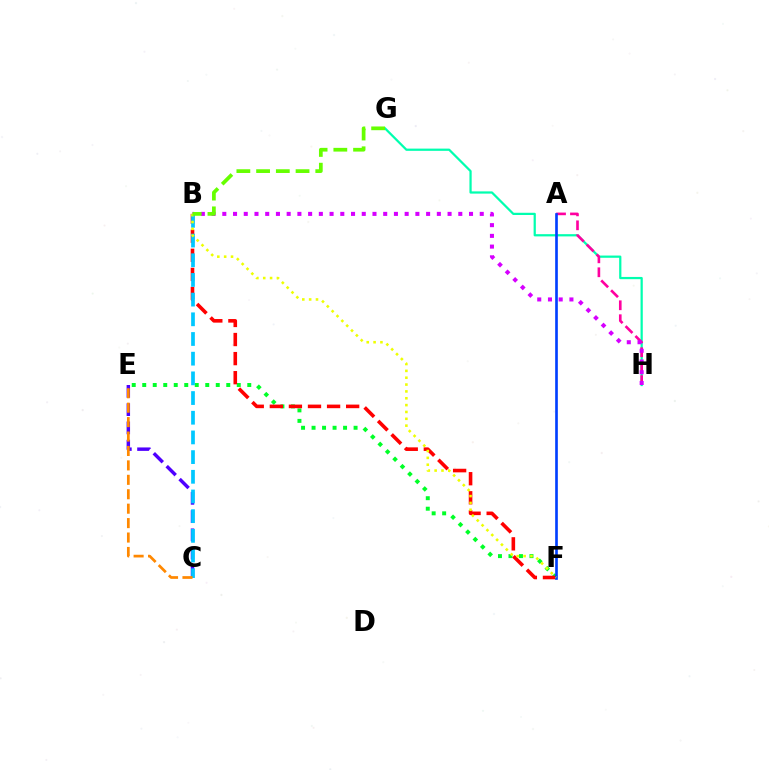{('G', 'H'): [{'color': '#00ffaf', 'line_style': 'solid', 'thickness': 1.61}], ('A', 'H'): [{'color': '#ff00a0', 'line_style': 'dashed', 'thickness': 1.9}], ('E', 'F'): [{'color': '#00ff27', 'line_style': 'dotted', 'thickness': 2.85}], ('B', 'H'): [{'color': '#d600ff', 'line_style': 'dotted', 'thickness': 2.91}], ('C', 'E'): [{'color': '#4f00ff', 'line_style': 'dashed', 'thickness': 2.48}, {'color': '#ff8800', 'line_style': 'dashed', 'thickness': 1.96}], ('B', 'F'): [{'color': '#ff0000', 'line_style': 'dashed', 'thickness': 2.59}, {'color': '#eeff00', 'line_style': 'dotted', 'thickness': 1.86}], ('B', 'C'): [{'color': '#00c7ff', 'line_style': 'dashed', 'thickness': 2.67}], ('A', 'F'): [{'color': '#003fff', 'line_style': 'solid', 'thickness': 1.91}], ('B', 'G'): [{'color': '#66ff00', 'line_style': 'dashed', 'thickness': 2.68}]}